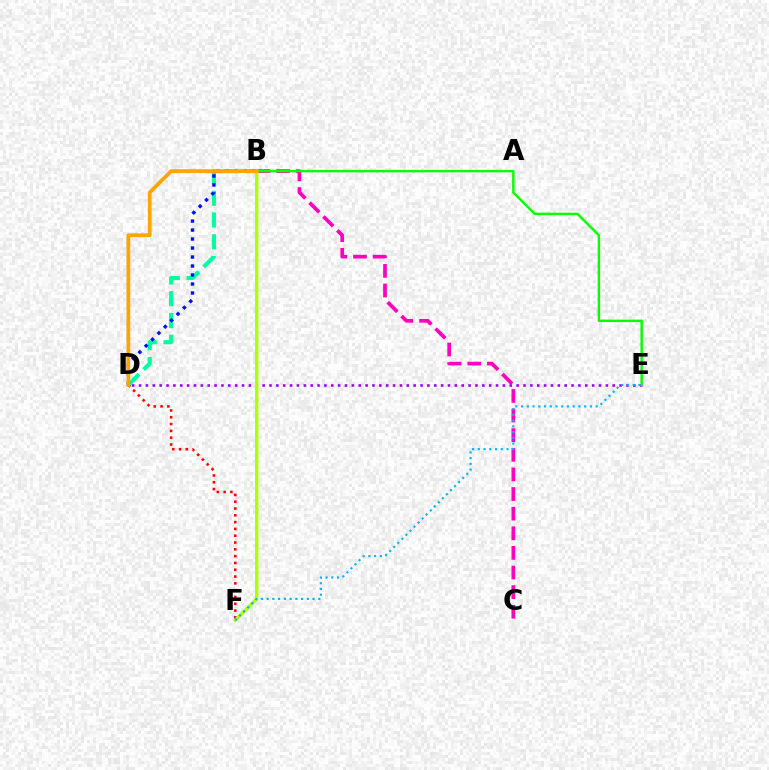{('B', 'D'): [{'color': '#00ff9d', 'line_style': 'dashed', 'thickness': 2.96}, {'color': '#0010ff', 'line_style': 'dotted', 'thickness': 2.44}, {'color': '#ffa500', 'line_style': 'solid', 'thickness': 2.7}], ('D', 'E'): [{'color': '#9b00ff', 'line_style': 'dotted', 'thickness': 1.87}], ('D', 'F'): [{'color': '#ff0000', 'line_style': 'dotted', 'thickness': 1.85}], ('B', 'C'): [{'color': '#ff00bd', 'line_style': 'dashed', 'thickness': 2.67}], ('B', 'F'): [{'color': '#b3ff00', 'line_style': 'solid', 'thickness': 2.46}], ('B', 'E'): [{'color': '#08ff00', 'line_style': 'solid', 'thickness': 1.75}], ('E', 'F'): [{'color': '#00b5ff', 'line_style': 'dotted', 'thickness': 1.56}]}